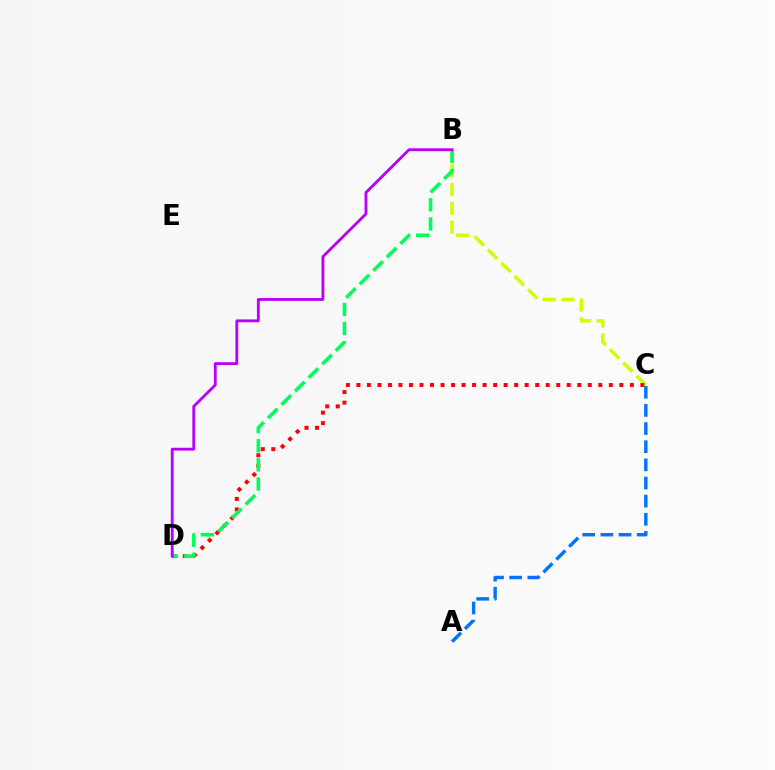{('B', 'C'): [{'color': '#d1ff00', 'line_style': 'dashed', 'thickness': 2.56}], ('C', 'D'): [{'color': '#ff0000', 'line_style': 'dotted', 'thickness': 2.86}], ('B', 'D'): [{'color': '#00ff5c', 'line_style': 'dashed', 'thickness': 2.6}, {'color': '#b900ff', 'line_style': 'solid', 'thickness': 2.04}], ('A', 'C'): [{'color': '#0074ff', 'line_style': 'dashed', 'thickness': 2.46}]}